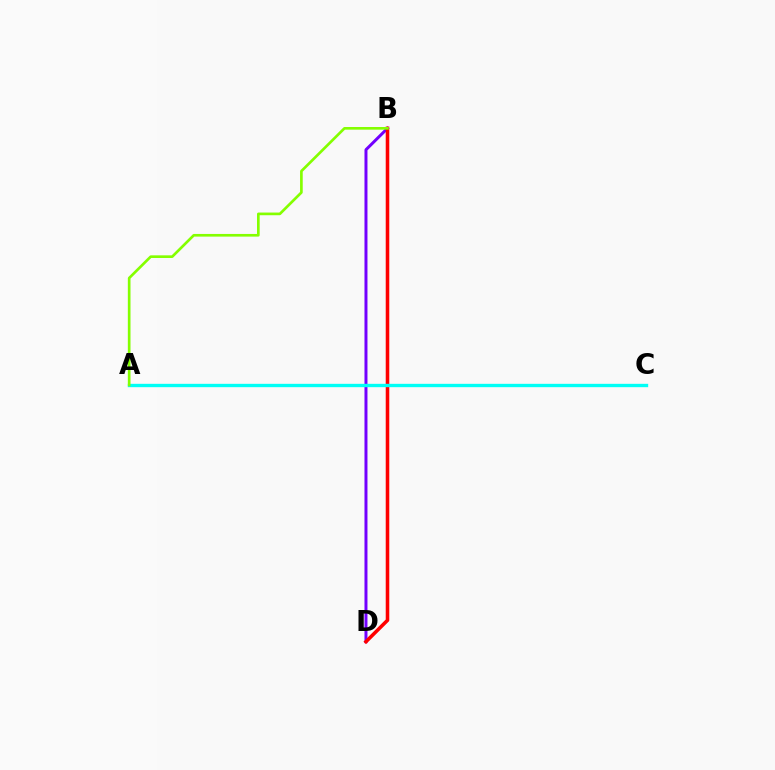{('B', 'D'): [{'color': '#7200ff', 'line_style': 'solid', 'thickness': 2.15}, {'color': '#ff0000', 'line_style': 'solid', 'thickness': 2.55}], ('A', 'C'): [{'color': '#00fff6', 'line_style': 'solid', 'thickness': 2.42}], ('A', 'B'): [{'color': '#84ff00', 'line_style': 'solid', 'thickness': 1.92}]}